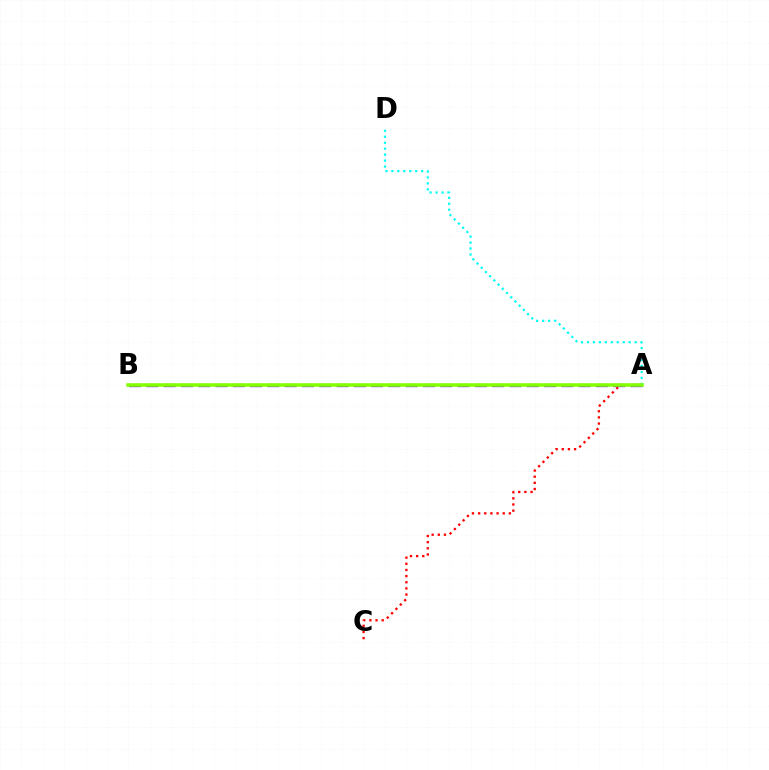{('A', 'C'): [{'color': '#ff0000', 'line_style': 'dotted', 'thickness': 1.67}], ('A', 'D'): [{'color': '#00fff6', 'line_style': 'dotted', 'thickness': 1.62}], ('A', 'B'): [{'color': '#7200ff', 'line_style': 'dashed', 'thickness': 2.35}, {'color': '#84ff00', 'line_style': 'solid', 'thickness': 2.55}]}